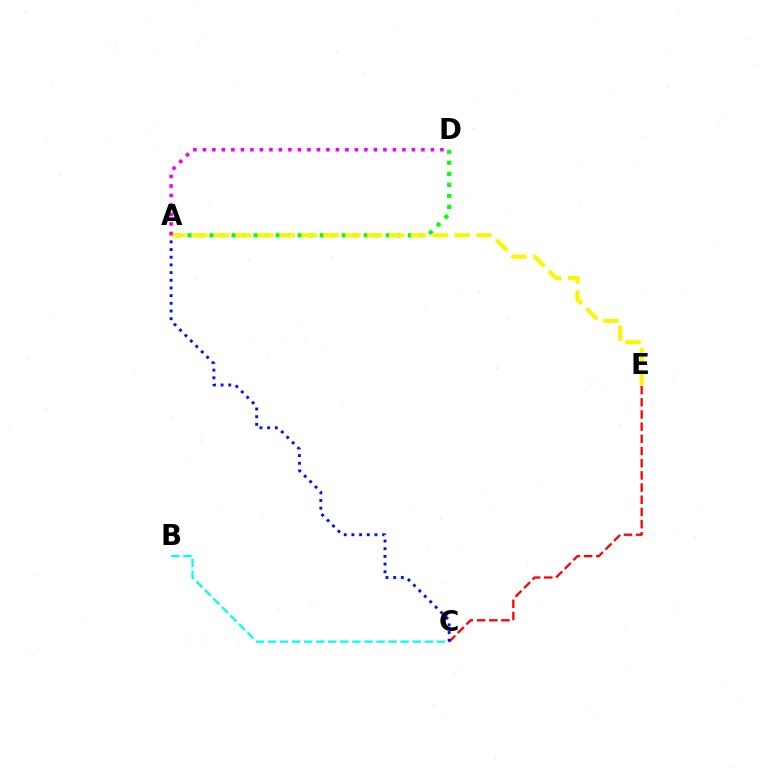{('C', 'E'): [{'color': '#ff0000', 'line_style': 'dashed', 'thickness': 1.65}], ('A', 'D'): [{'color': '#08ff00', 'line_style': 'dotted', 'thickness': 2.99}, {'color': '#ee00ff', 'line_style': 'dotted', 'thickness': 2.58}], ('B', 'C'): [{'color': '#00fff6', 'line_style': 'dashed', 'thickness': 1.64}], ('A', 'C'): [{'color': '#0010ff', 'line_style': 'dotted', 'thickness': 2.09}], ('A', 'E'): [{'color': '#fcf500', 'line_style': 'dashed', 'thickness': 2.97}]}